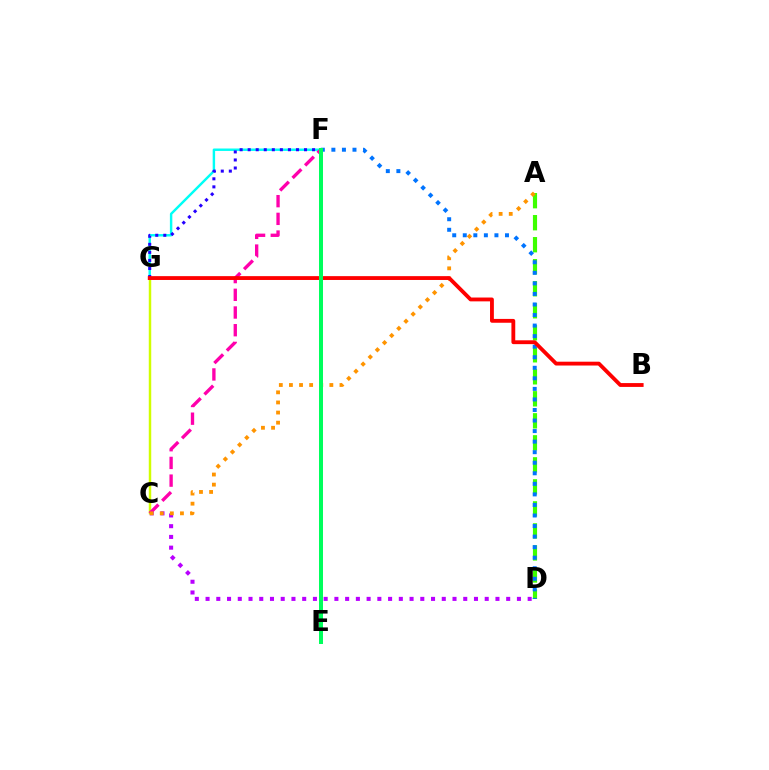{('C', 'D'): [{'color': '#b900ff', 'line_style': 'dotted', 'thickness': 2.92}], ('A', 'D'): [{'color': '#3dff00', 'line_style': 'dashed', 'thickness': 2.99}], ('C', 'G'): [{'color': '#d1ff00', 'line_style': 'solid', 'thickness': 1.78}], ('F', 'G'): [{'color': '#00fff6', 'line_style': 'solid', 'thickness': 1.76}, {'color': '#2500ff', 'line_style': 'dotted', 'thickness': 2.19}], ('C', 'F'): [{'color': '#ff00ac', 'line_style': 'dashed', 'thickness': 2.4}], ('D', 'F'): [{'color': '#0074ff', 'line_style': 'dotted', 'thickness': 2.87}], ('A', 'C'): [{'color': '#ff9400', 'line_style': 'dotted', 'thickness': 2.75}], ('B', 'G'): [{'color': '#ff0000', 'line_style': 'solid', 'thickness': 2.76}], ('E', 'F'): [{'color': '#00ff5c', 'line_style': 'solid', 'thickness': 2.87}]}